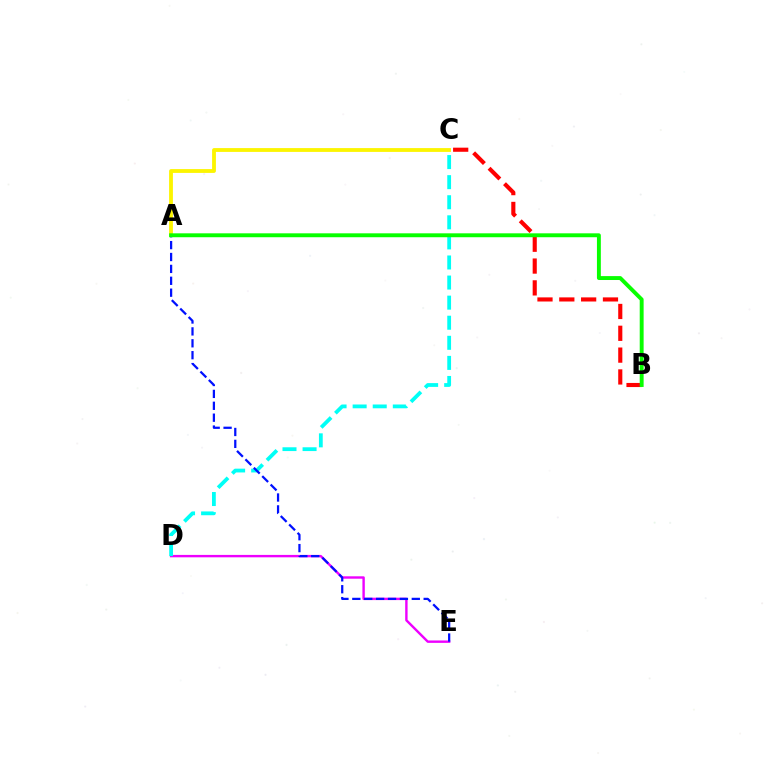{('D', 'E'): [{'color': '#ee00ff', 'line_style': 'solid', 'thickness': 1.73}], ('A', 'C'): [{'color': '#fcf500', 'line_style': 'solid', 'thickness': 2.74}], ('B', 'C'): [{'color': '#ff0000', 'line_style': 'dashed', 'thickness': 2.97}], ('C', 'D'): [{'color': '#00fff6', 'line_style': 'dashed', 'thickness': 2.73}], ('A', 'E'): [{'color': '#0010ff', 'line_style': 'dashed', 'thickness': 1.62}], ('A', 'B'): [{'color': '#08ff00', 'line_style': 'solid', 'thickness': 2.81}]}